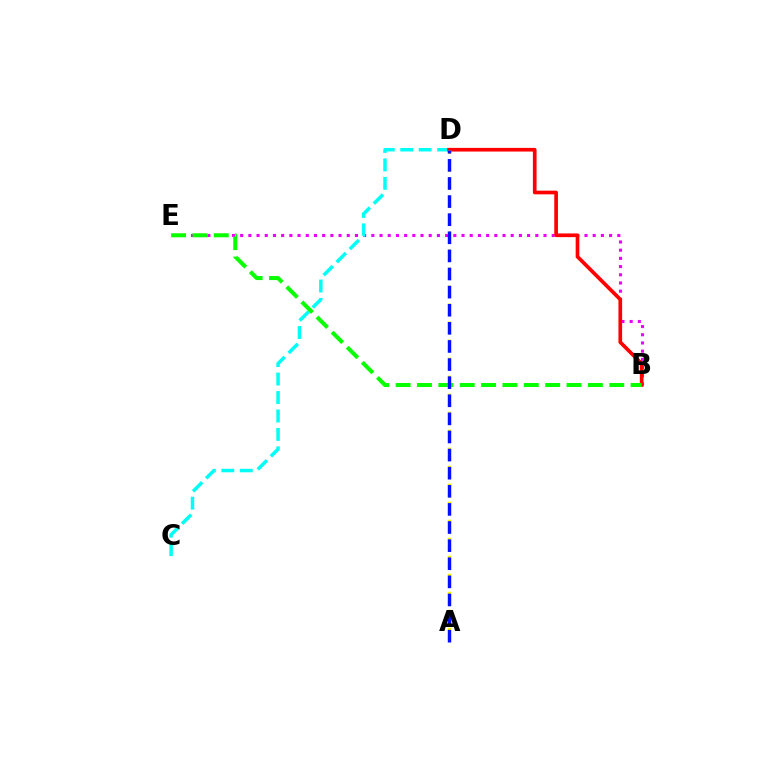{('B', 'E'): [{'color': '#ee00ff', 'line_style': 'dotted', 'thickness': 2.23}, {'color': '#08ff00', 'line_style': 'dashed', 'thickness': 2.9}], ('C', 'D'): [{'color': '#00fff6', 'line_style': 'dashed', 'thickness': 2.51}], ('B', 'D'): [{'color': '#ff0000', 'line_style': 'solid', 'thickness': 2.65}], ('A', 'D'): [{'color': '#fcf500', 'line_style': 'dotted', 'thickness': 2.45}, {'color': '#0010ff', 'line_style': 'dashed', 'thickness': 2.46}]}